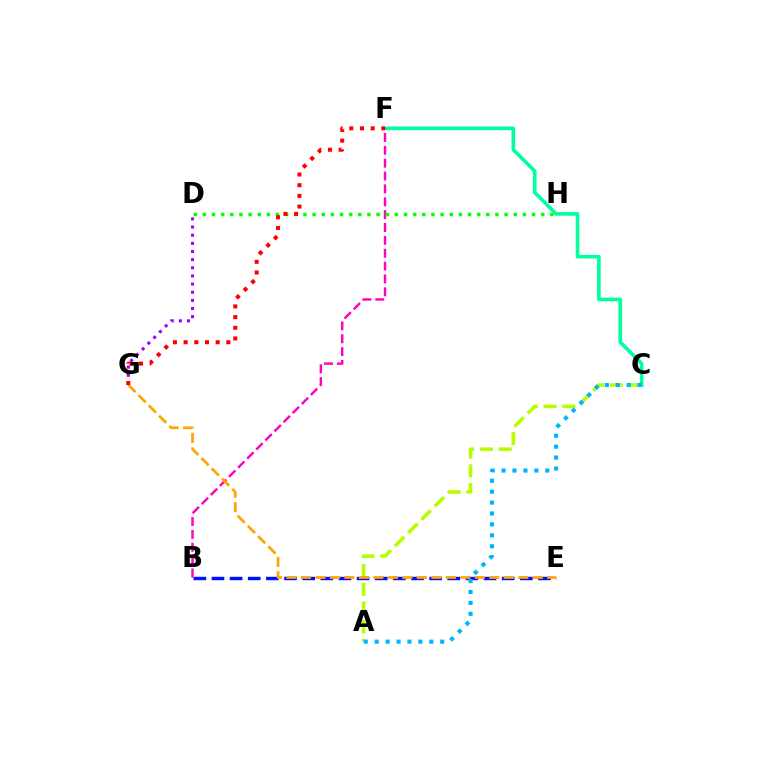{('A', 'C'): [{'color': '#b3ff00', 'line_style': 'dashed', 'thickness': 2.55}, {'color': '#00b5ff', 'line_style': 'dotted', 'thickness': 2.97}], ('B', 'E'): [{'color': '#0010ff', 'line_style': 'dashed', 'thickness': 2.46}], ('C', 'F'): [{'color': '#00ff9d', 'line_style': 'solid', 'thickness': 2.61}], ('B', 'F'): [{'color': '#ff00bd', 'line_style': 'dashed', 'thickness': 1.75}], ('D', 'H'): [{'color': '#08ff00', 'line_style': 'dotted', 'thickness': 2.48}], ('E', 'G'): [{'color': '#ffa500', 'line_style': 'dashed', 'thickness': 1.97}], ('D', 'G'): [{'color': '#9b00ff', 'line_style': 'dotted', 'thickness': 2.21}], ('F', 'G'): [{'color': '#ff0000', 'line_style': 'dotted', 'thickness': 2.9}]}